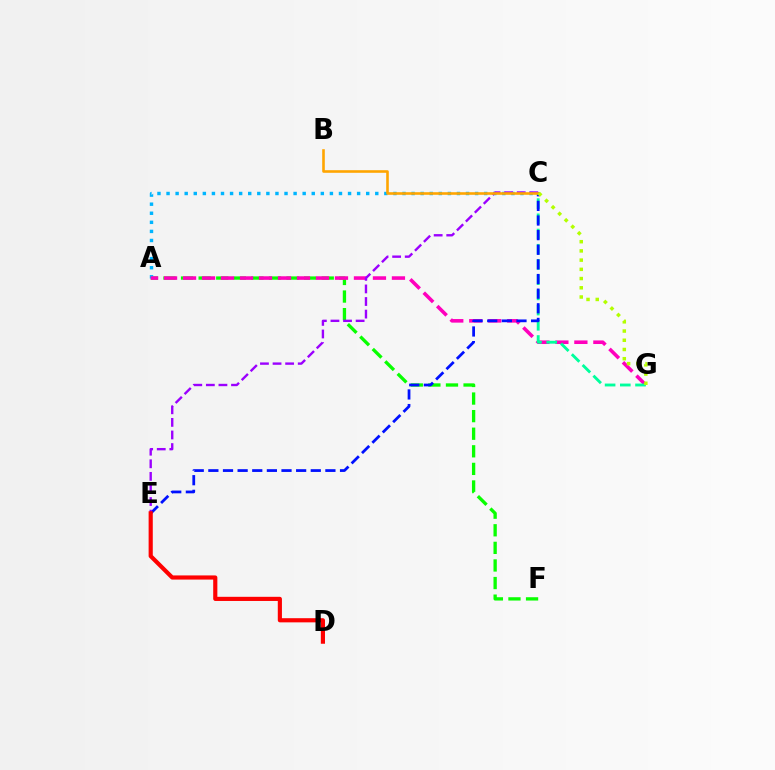{('A', 'F'): [{'color': '#08ff00', 'line_style': 'dashed', 'thickness': 2.39}], ('A', 'C'): [{'color': '#00b5ff', 'line_style': 'dotted', 'thickness': 2.47}], ('A', 'G'): [{'color': '#ff00bd', 'line_style': 'dashed', 'thickness': 2.58}], ('C', 'G'): [{'color': '#00ff9d', 'line_style': 'dashed', 'thickness': 2.07}, {'color': '#b3ff00', 'line_style': 'dotted', 'thickness': 2.5}], ('C', 'E'): [{'color': '#0010ff', 'line_style': 'dashed', 'thickness': 1.99}, {'color': '#9b00ff', 'line_style': 'dashed', 'thickness': 1.71}], ('B', 'C'): [{'color': '#ffa500', 'line_style': 'solid', 'thickness': 1.87}], ('D', 'E'): [{'color': '#ff0000', 'line_style': 'solid', 'thickness': 2.99}]}